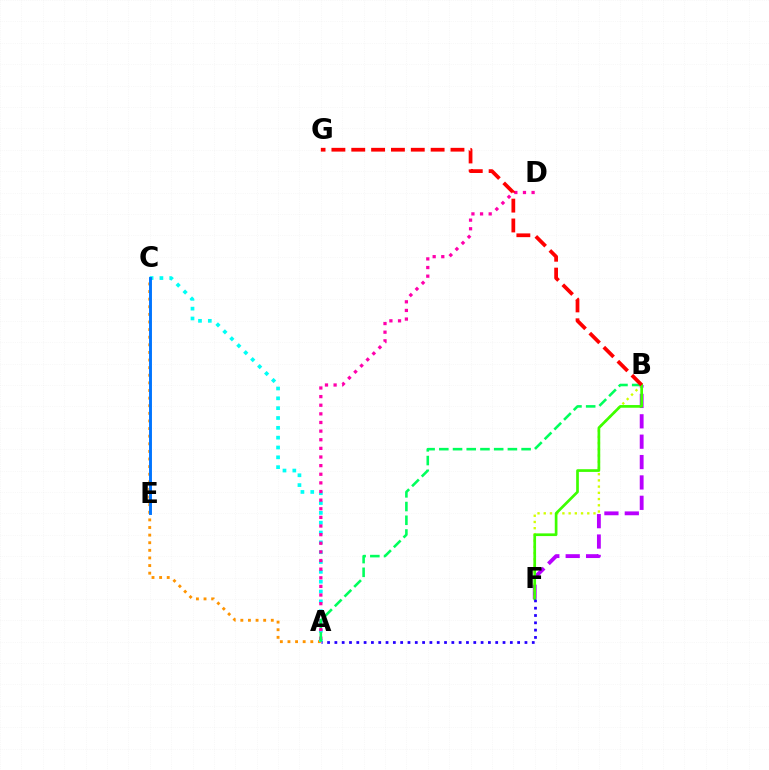{('A', 'C'): [{'color': '#ff9400', 'line_style': 'dotted', 'thickness': 2.07}, {'color': '#00fff6', 'line_style': 'dotted', 'thickness': 2.67}], ('B', 'F'): [{'color': '#b900ff', 'line_style': 'dashed', 'thickness': 2.77}, {'color': '#d1ff00', 'line_style': 'dotted', 'thickness': 1.69}, {'color': '#3dff00', 'line_style': 'solid', 'thickness': 1.94}], ('A', 'D'): [{'color': '#ff00ac', 'line_style': 'dotted', 'thickness': 2.34}], ('A', 'F'): [{'color': '#2500ff', 'line_style': 'dotted', 'thickness': 1.99}], ('A', 'B'): [{'color': '#00ff5c', 'line_style': 'dashed', 'thickness': 1.86}], ('B', 'G'): [{'color': '#ff0000', 'line_style': 'dashed', 'thickness': 2.7}], ('C', 'E'): [{'color': '#0074ff', 'line_style': 'solid', 'thickness': 2.09}]}